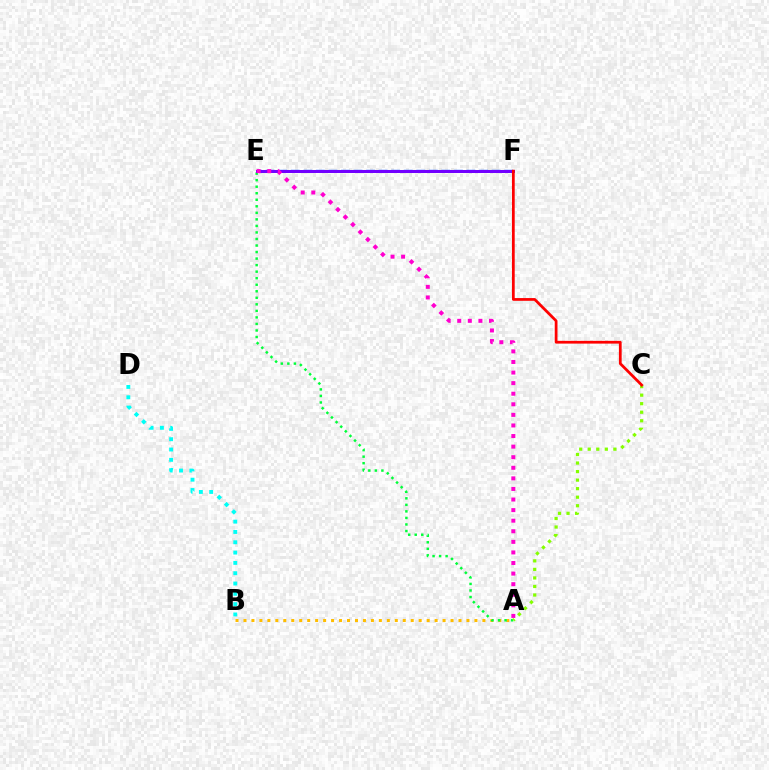{('E', 'F'): [{'color': '#004bff', 'line_style': 'dashed', 'thickness': 1.71}, {'color': '#7200ff', 'line_style': 'solid', 'thickness': 2.16}], ('A', 'B'): [{'color': '#ffbd00', 'line_style': 'dotted', 'thickness': 2.16}], ('A', 'E'): [{'color': '#00ff39', 'line_style': 'dotted', 'thickness': 1.78}, {'color': '#ff00cf', 'line_style': 'dotted', 'thickness': 2.87}], ('B', 'D'): [{'color': '#00fff6', 'line_style': 'dotted', 'thickness': 2.8}], ('A', 'C'): [{'color': '#84ff00', 'line_style': 'dotted', 'thickness': 2.32}], ('C', 'F'): [{'color': '#ff0000', 'line_style': 'solid', 'thickness': 1.98}]}